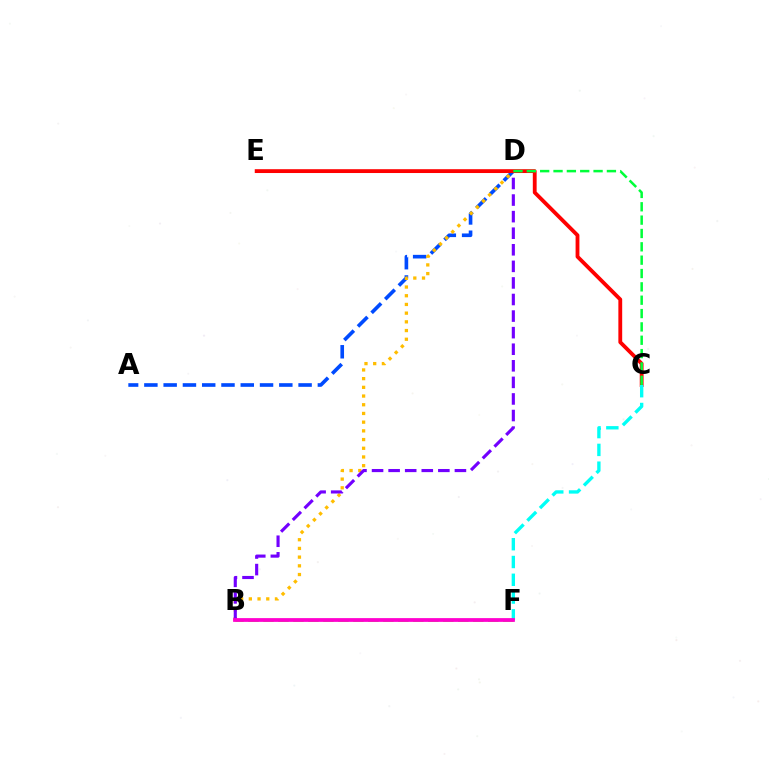{('A', 'D'): [{'color': '#004bff', 'line_style': 'dashed', 'thickness': 2.62}], ('B', 'D'): [{'color': '#ffbd00', 'line_style': 'dotted', 'thickness': 2.36}, {'color': '#7200ff', 'line_style': 'dashed', 'thickness': 2.25}], ('B', 'F'): [{'color': '#84ff00', 'line_style': 'dashed', 'thickness': 2.04}, {'color': '#ff00cf', 'line_style': 'solid', 'thickness': 2.71}], ('C', 'E'): [{'color': '#ff0000', 'line_style': 'solid', 'thickness': 2.75}], ('C', 'F'): [{'color': '#00fff6', 'line_style': 'dashed', 'thickness': 2.42}], ('C', 'D'): [{'color': '#00ff39', 'line_style': 'dashed', 'thickness': 1.81}]}